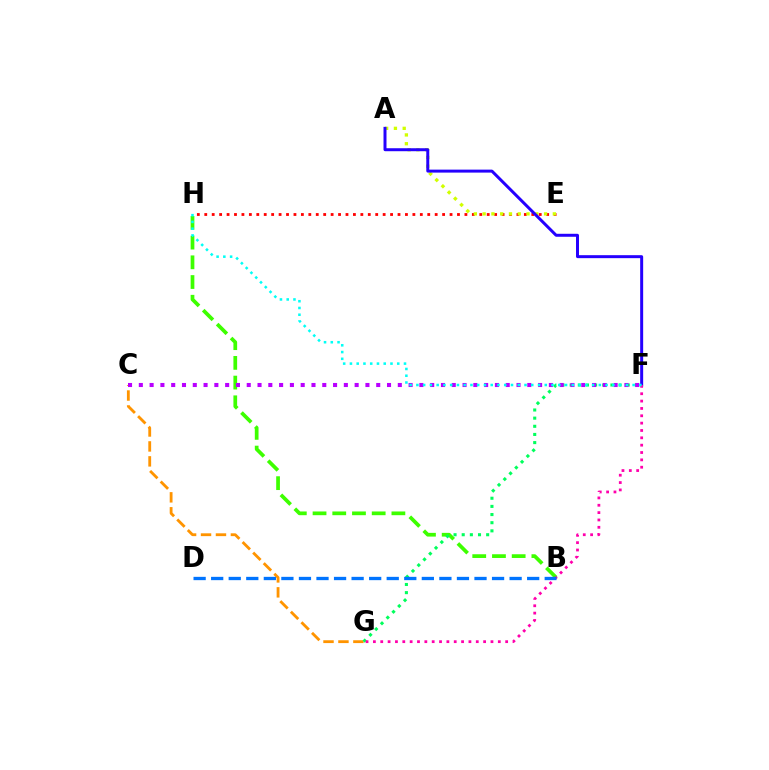{('E', 'H'): [{'color': '#ff0000', 'line_style': 'dotted', 'thickness': 2.02}], ('A', 'E'): [{'color': '#d1ff00', 'line_style': 'dotted', 'thickness': 2.38}], ('B', 'H'): [{'color': '#3dff00', 'line_style': 'dashed', 'thickness': 2.68}], ('A', 'F'): [{'color': '#2500ff', 'line_style': 'solid', 'thickness': 2.15}], ('C', 'G'): [{'color': '#ff9400', 'line_style': 'dashed', 'thickness': 2.03}], ('F', 'G'): [{'color': '#00ff5c', 'line_style': 'dotted', 'thickness': 2.21}, {'color': '#ff00ac', 'line_style': 'dotted', 'thickness': 2.0}], ('C', 'F'): [{'color': '#b900ff', 'line_style': 'dotted', 'thickness': 2.93}], ('F', 'H'): [{'color': '#00fff6', 'line_style': 'dotted', 'thickness': 1.84}], ('B', 'D'): [{'color': '#0074ff', 'line_style': 'dashed', 'thickness': 2.38}]}